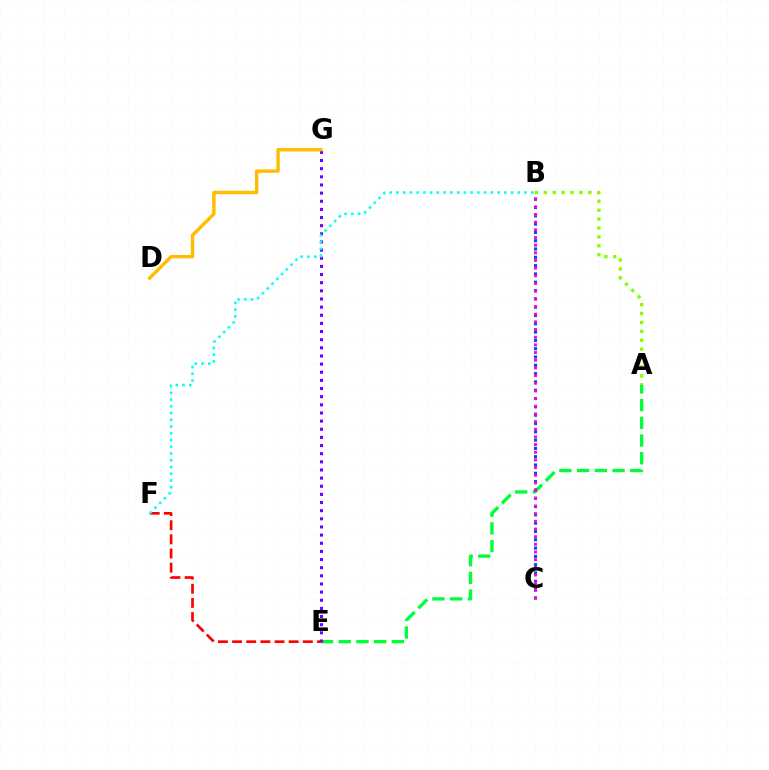{('A', 'B'): [{'color': '#84ff00', 'line_style': 'dotted', 'thickness': 2.42}], ('A', 'E'): [{'color': '#00ff39', 'line_style': 'dashed', 'thickness': 2.41}], ('E', 'G'): [{'color': '#7200ff', 'line_style': 'dotted', 'thickness': 2.21}], ('B', 'C'): [{'color': '#004bff', 'line_style': 'dotted', 'thickness': 2.26}, {'color': '#ff00cf', 'line_style': 'dotted', 'thickness': 2.08}], ('E', 'F'): [{'color': '#ff0000', 'line_style': 'dashed', 'thickness': 1.92}], ('D', 'G'): [{'color': '#ffbd00', 'line_style': 'solid', 'thickness': 2.46}], ('B', 'F'): [{'color': '#00fff6', 'line_style': 'dotted', 'thickness': 1.83}]}